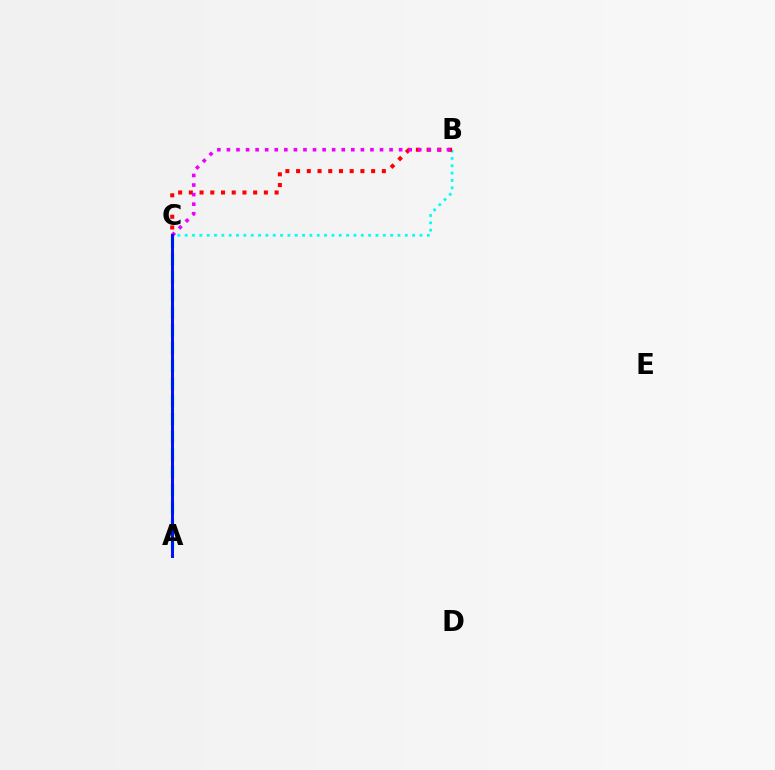{('B', 'C'): [{'color': '#00fff6', 'line_style': 'dotted', 'thickness': 1.99}, {'color': '#ff0000', 'line_style': 'dotted', 'thickness': 2.91}, {'color': '#ee00ff', 'line_style': 'dotted', 'thickness': 2.6}], ('A', 'C'): [{'color': '#fcf500', 'line_style': 'dotted', 'thickness': 1.53}, {'color': '#08ff00', 'line_style': 'dashed', 'thickness': 2.41}, {'color': '#0010ff', 'line_style': 'solid', 'thickness': 2.14}]}